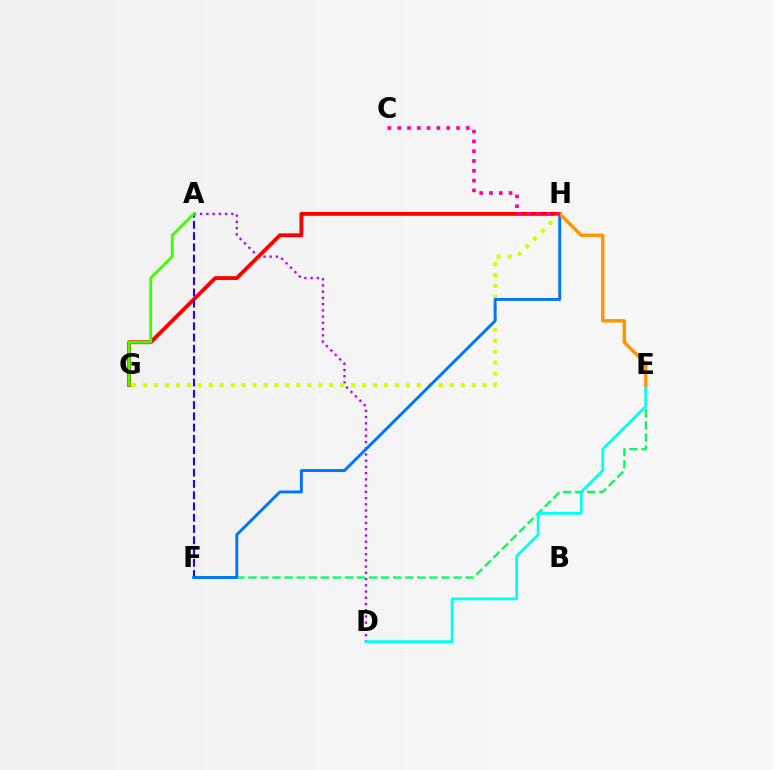{('A', 'D'): [{'color': '#b900ff', 'line_style': 'dotted', 'thickness': 1.69}], ('G', 'H'): [{'color': '#ff0000', 'line_style': 'solid', 'thickness': 2.77}, {'color': '#d1ff00', 'line_style': 'dotted', 'thickness': 2.98}], ('E', 'F'): [{'color': '#00ff5c', 'line_style': 'dashed', 'thickness': 1.64}], ('A', 'F'): [{'color': '#2500ff', 'line_style': 'dashed', 'thickness': 1.53}], ('D', 'E'): [{'color': '#00fff6', 'line_style': 'solid', 'thickness': 2.01}], ('F', 'H'): [{'color': '#0074ff', 'line_style': 'solid', 'thickness': 2.11}], ('E', 'H'): [{'color': '#ff9400', 'line_style': 'solid', 'thickness': 2.43}], ('A', 'G'): [{'color': '#3dff00', 'line_style': 'solid', 'thickness': 2.06}], ('C', 'H'): [{'color': '#ff00ac', 'line_style': 'dotted', 'thickness': 2.66}]}